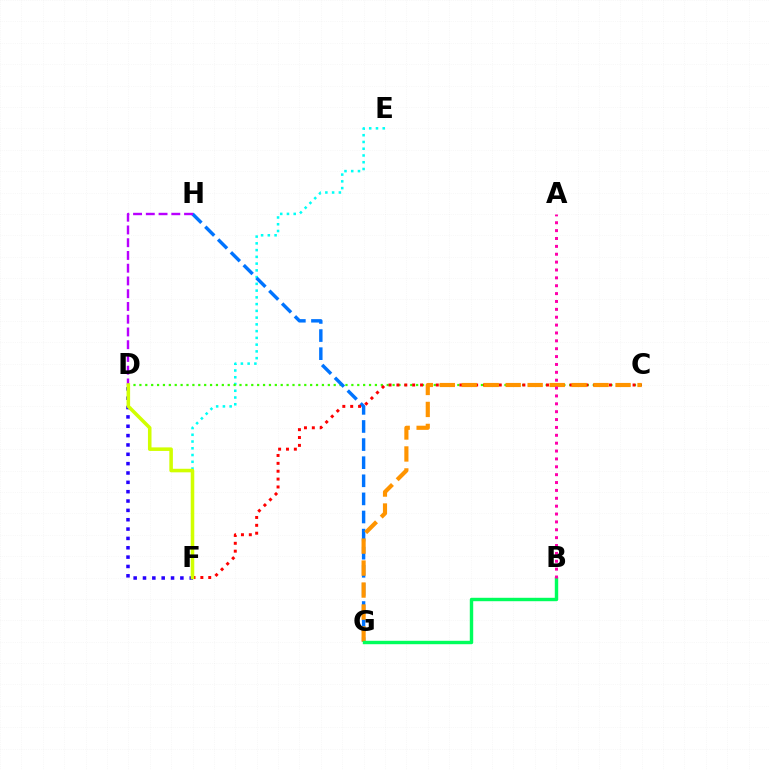{('E', 'F'): [{'color': '#00fff6', 'line_style': 'dotted', 'thickness': 1.83}], ('C', 'D'): [{'color': '#3dff00', 'line_style': 'dotted', 'thickness': 1.6}], ('G', 'H'): [{'color': '#0074ff', 'line_style': 'dashed', 'thickness': 2.46}], ('C', 'F'): [{'color': '#ff0000', 'line_style': 'dotted', 'thickness': 2.14}], ('C', 'G'): [{'color': '#ff9400', 'line_style': 'dashed', 'thickness': 2.98}], ('D', 'F'): [{'color': '#2500ff', 'line_style': 'dotted', 'thickness': 2.54}, {'color': '#d1ff00', 'line_style': 'solid', 'thickness': 2.56}], ('B', 'G'): [{'color': '#00ff5c', 'line_style': 'solid', 'thickness': 2.46}], ('D', 'H'): [{'color': '#b900ff', 'line_style': 'dashed', 'thickness': 1.73}], ('A', 'B'): [{'color': '#ff00ac', 'line_style': 'dotted', 'thickness': 2.14}]}